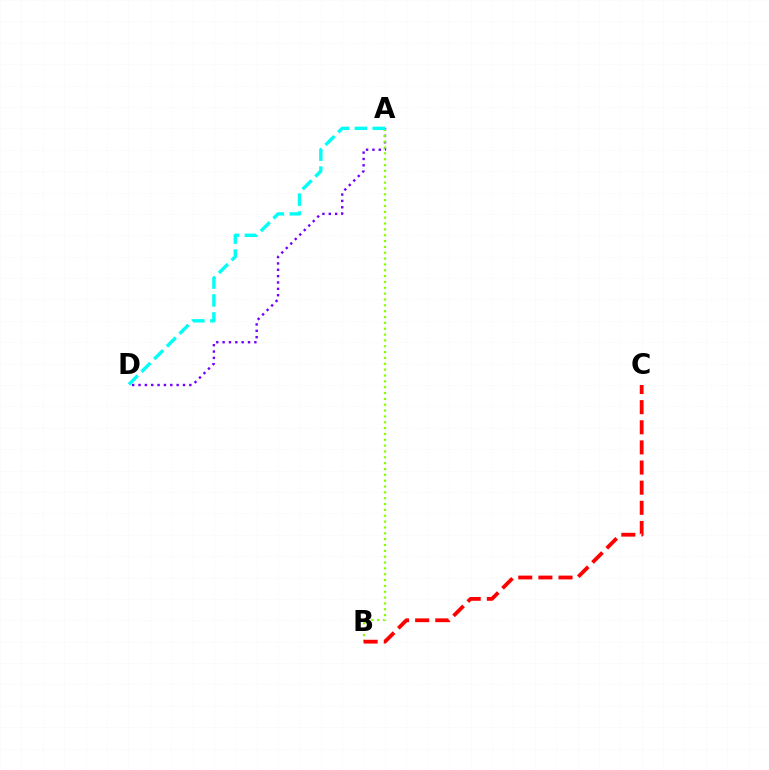{('A', 'D'): [{'color': '#7200ff', 'line_style': 'dotted', 'thickness': 1.73}, {'color': '#00fff6', 'line_style': 'dashed', 'thickness': 2.44}], ('A', 'B'): [{'color': '#84ff00', 'line_style': 'dotted', 'thickness': 1.59}], ('B', 'C'): [{'color': '#ff0000', 'line_style': 'dashed', 'thickness': 2.73}]}